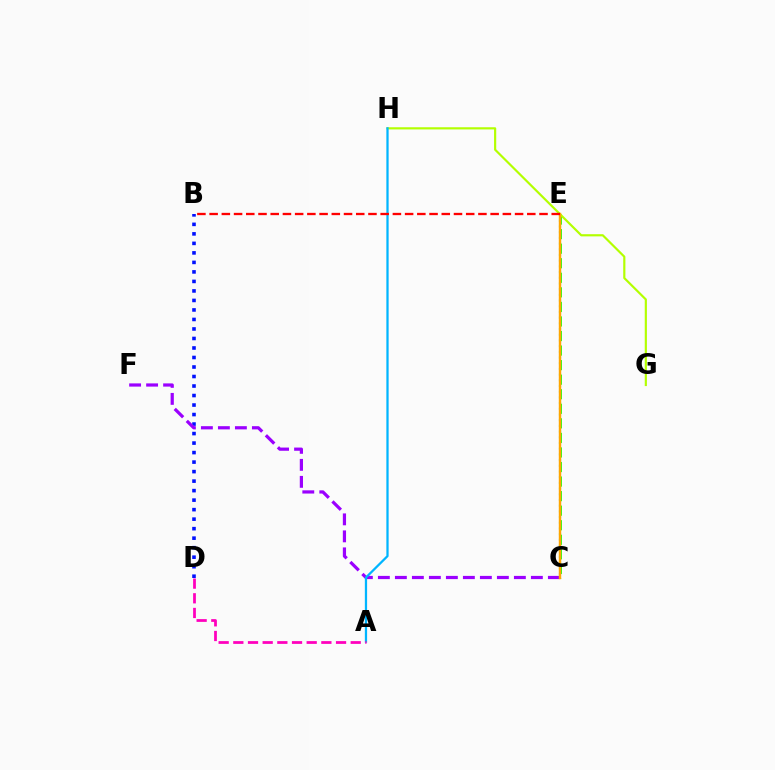{('B', 'D'): [{'color': '#0010ff', 'line_style': 'dotted', 'thickness': 2.58}], ('C', 'E'): [{'color': '#08ff00', 'line_style': 'dashed', 'thickness': 1.98}, {'color': '#00ff9d', 'line_style': 'dotted', 'thickness': 1.55}, {'color': '#ffa500', 'line_style': 'solid', 'thickness': 1.75}], ('C', 'F'): [{'color': '#9b00ff', 'line_style': 'dashed', 'thickness': 2.31}], ('G', 'H'): [{'color': '#b3ff00', 'line_style': 'solid', 'thickness': 1.56}], ('A', 'H'): [{'color': '#00b5ff', 'line_style': 'solid', 'thickness': 1.63}], ('B', 'E'): [{'color': '#ff0000', 'line_style': 'dashed', 'thickness': 1.66}], ('A', 'D'): [{'color': '#ff00bd', 'line_style': 'dashed', 'thickness': 1.99}]}